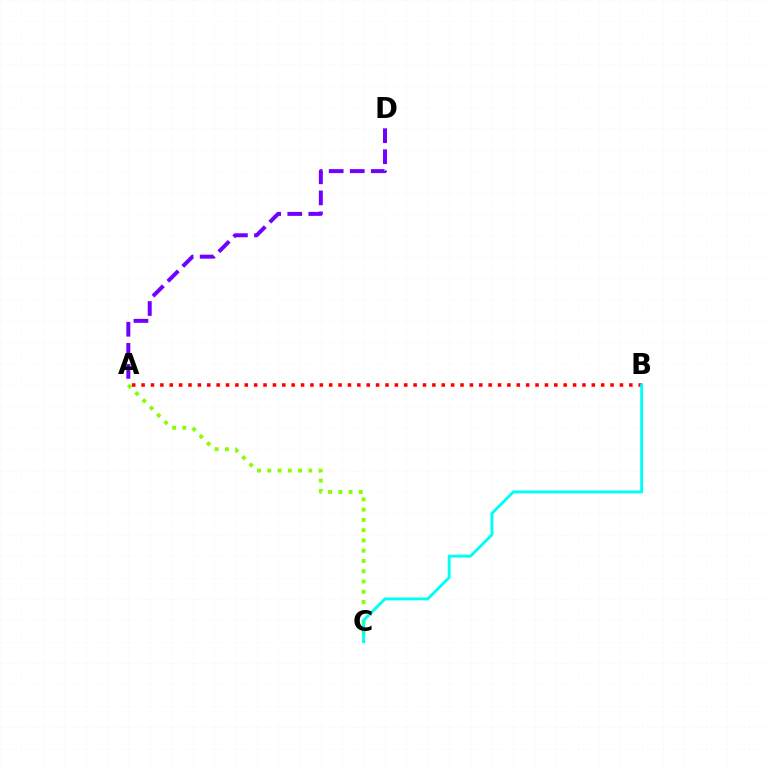{('A', 'C'): [{'color': '#84ff00', 'line_style': 'dotted', 'thickness': 2.79}], ('A', 'D'): [{'color': '#7200ff', 'line_style': 'dashed', 'thickness': 2.86}], ('A', 'B'): [{'color': '#ff0000', 'line_style': 'dotted', 'thickness': 2.55}], ('B', 'C'): [{'color': '#00fff6', 'line_style': 'solid', 'thickness': 2.09}]}